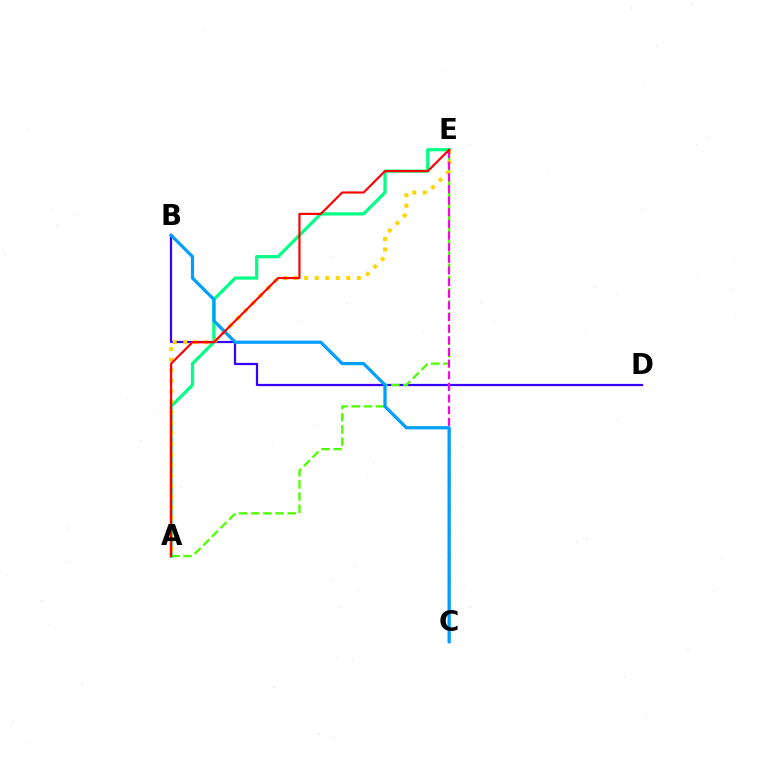{('B', 'D'): [{'color': '#3700ff', 'line_style': 'solid', 'thickness': 1.6}], ('A', 'E'): [{'color': '#4fff00', 'line_style': 'dashed', 'thickness': 1.66}, {'color': '#00ff86', 'line_style': 'solid', 'thickness': 2.33}, {'color': '#ffd500', 'line_style': 'dotted', 'thickness': 2.86}, {'color': '#ff0000', 'line_style': 'solid', 'thickness': 1.56}], ('C', 'E'): [{'color': '#ff00ed', 'line_style': 'dashed', 'thickness': 1.58}], ('B', 'C'): [{'color': '#009eff', 'line_style': 'solid', 'thickness': 2.31}]}